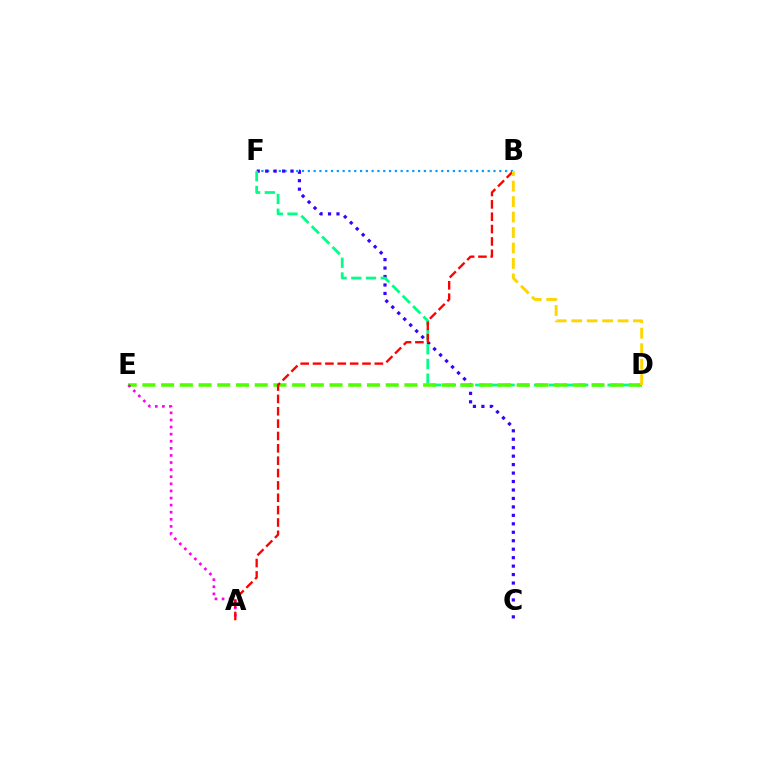{('B', 'F'): [{'color': '#009eff', 'line_style': 'dotted', 'thickness': 1.58}], ('C', 'F'): [{'color': '#3700ff', 'line_style': 'dotted', 'thickness': 2.3}], ('D', 'F'): [{'color': '#00ff86', 'line_style': 'dashed', 'thickness': 2.0}], ('D', 'E'): [{'color': '#4fff00', 'line_style': 'dashed', 'thickness': 2.54}], ('A', 'E'): [{'color': '#ff00ed', 'line_style': 'dotted', 'thickness': 1.93}], ('A', 'B'): [{'color': '#ff0000', 'line_style': 'dashed', 'thickness': 1.68}], ('B', 'D'): [{'color': '#ffd500', 'line_style': 'dashed', 'thickness': 2.1}]}